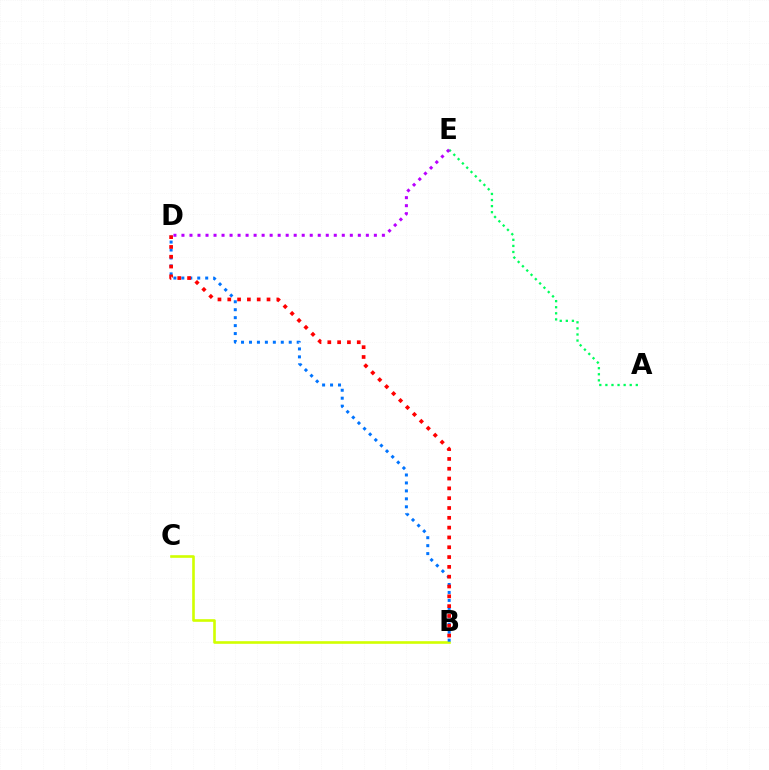{('B', 'C'): [{'color': '#d1ff00', 'line_style': 'solid', 'thickness': 1.89}], ('A', 'E'): [{'color': '#00ff5c', 'line_style': 'dotted', 'thickness': 1.65}], ('B', 'D'): [{'color': '#0074ff', 'line_style': 'dotted', 'thickness': 2.16}, {'color': '#ff0000', 'line_style': 'dotted', 'thickness': 2.67}], ('D', 'E'): [{'color': '#b900ff', 'line_style': 'dotted', 'thickness': 2.18}]}